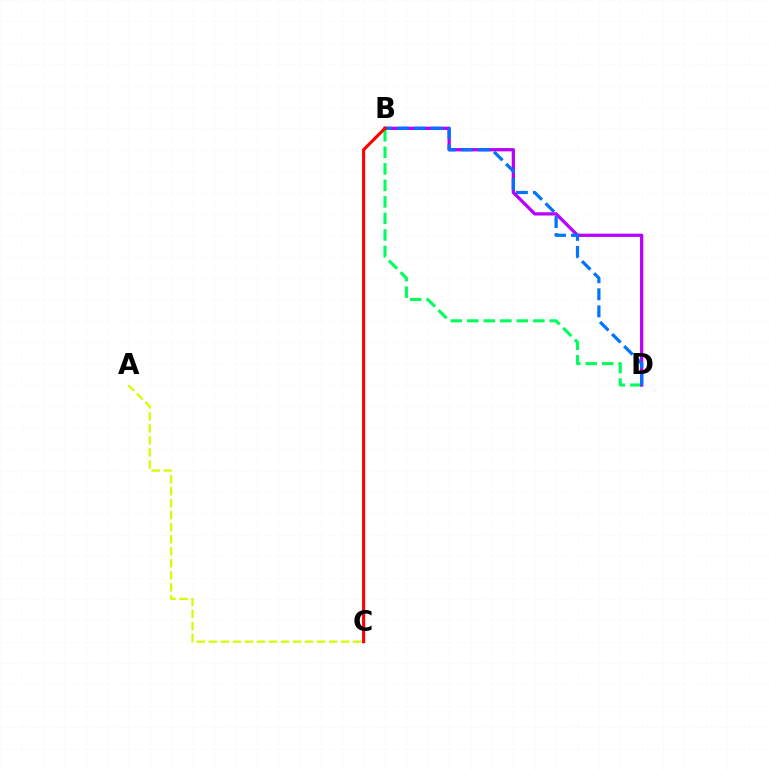{('B', 'D'): [{'color': '#00ff5c', 'line_style': 'dashed', 'thickness': 2.24}, {'color': '#b900ff', 'line_style': 'solid', 'thickness': 2.35}, {'color': '#0074ff', 'line_style': 'dashed', 'thickness': 2.32}], ('A', 'C'): [{'color': '#d1ff00', 'line_style': 'dashed', 'thickness': 1.63}], ('B', 'C'): [{'color': '#ff0000', 'line_style': 'solid', 'thickness': 2.24}]}